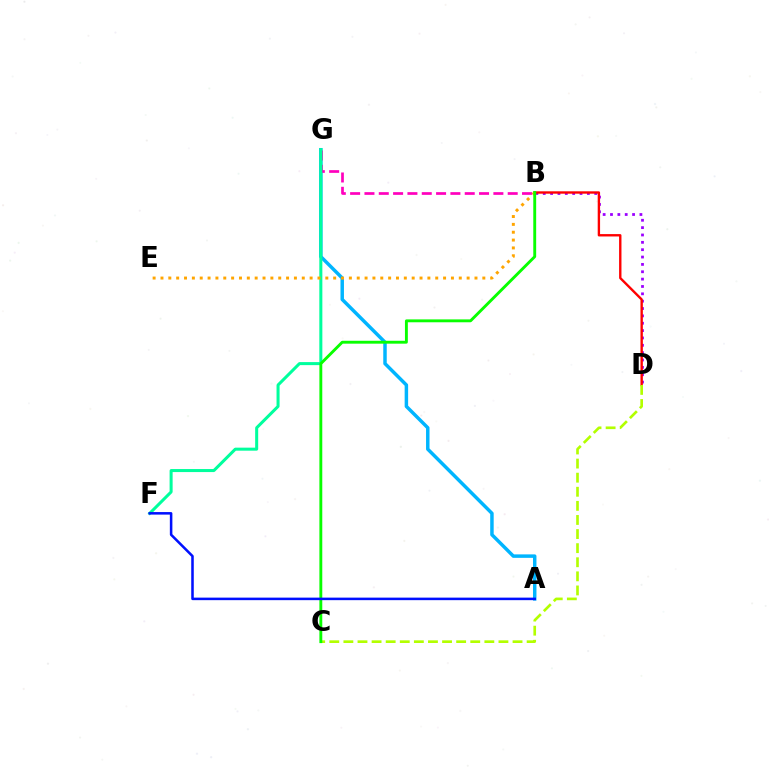{('A', 'G'): [{'color': '#00b5ff', 'line_style': 'solid', 'thickness': 2.5}], ('B', 'G'): [{'color': '#ff00bd', 'line_style': 'dashed', 'thickness': 1.95}], ('B', 'D'): [{'color': '#9b00ff', 'line_style': 'dotted', 'thickness': 2.0}, {'color': '#ff0000', 'line_style': 'solid', 'thickness': 1.71}], ('F', 'G'): [{'color': '#00ff9d', 'line_style': 'solid', 'thickness': 2.18}], ('C', 'D'): [{'color': '#b3ff00', 'line_style': 'dashed', 'thickness': 1.91}], ('B', 'E'): [{'color': '#ffa500', 'line_style': 'dotted', 'thickness': 2.13}], ('B', 'C'): [{'color': '#08ff00', 'line_style': 'solid', 'thickness': 2.08}], ('A', 'F'): [{'color': '#0010ff', 'line_style': 'solid', 'thickness': 1.83}]}